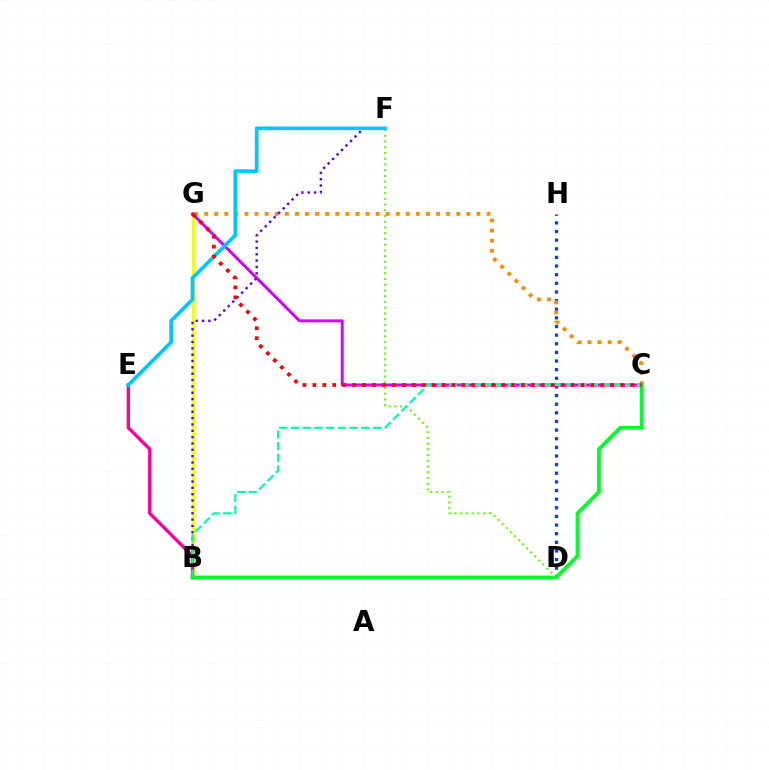{('D', 'F'): [{'color': '#66ff00', 'line_style': 'dotted', 'thickness': 1.56}], ('D', 'H'): [{'color': '#003fff', 'line_style': 'dotted', 'thickness': 2.35}], ('C', 'G'): [{'color': '#ff8800', 'line_style': 'dotted', 'thickness': 2.74}, {'color': '#d600ff', 'line_style': 'solid', 'thickness': 2.12}, {'color': '#ff0000', 'line_style': 'dotted', 'thickness': 2.7}], ('B', 'G'): [{'color': '#eeff00', 'line_style': 'solid', 'thickness': 2.01}], ('B', 'E'): [{'color': '#ff00a0', 'line_style': 'solid', 'thickness': 2.4}], ('B', 'F'): [{'color': '#4f00ff', 'line_style': 'dotted', 'thickness': 1.72}], ('B', 'C'): [{'color': '#00ffaf', 'line_style': 'dashed', 'thickness': 1.59}, {'color': '#00ff27', 'line_style': 'solid', 'thickness': 2.75}], ('E', 'F'): [{'color': '#00c7ff', 'line_style': 'solid', 'thickness': 2.68}]}